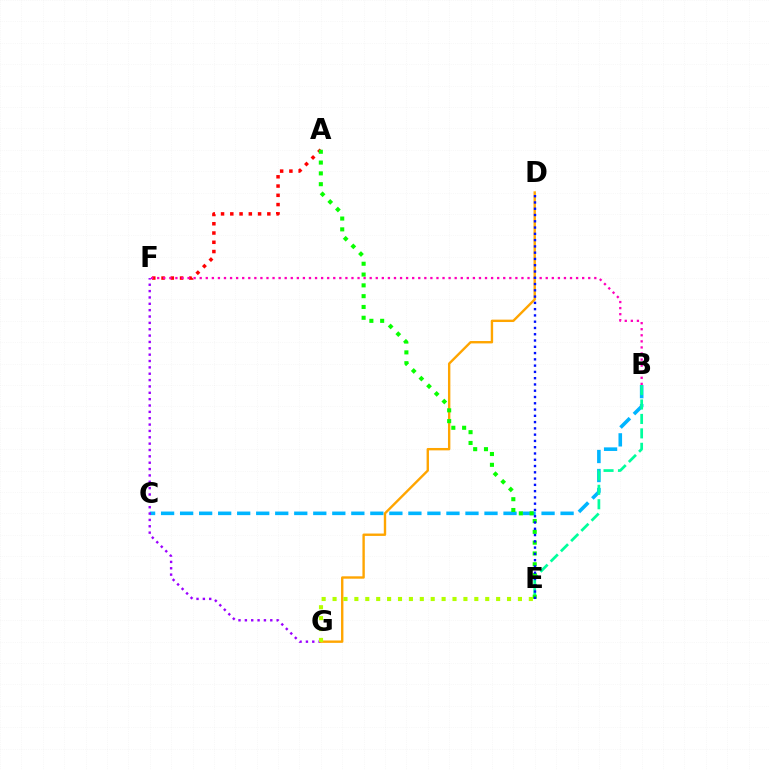{('A', 'F'): [{'color': '#ff0000', 'line_style': 'dotted', 'thickness': 2.52}], ('B', 'F'): [{'color': '#ff00bd', 'line_style': 'dotted', 'thickness': 1.65}], ('B', 'C'): [{'color': '#00b5ff', 'line_style': 'dashed', 'thickness': 2.58}], ('F', 'G'): [{'color': '#9b00ff', 'line_style': 'dotted', 'thickness': 1.73}], ('D', 'G'): [{'color': '#ffa500', 'line_style': 'solid', 'thickness': 1.72}], ('B', 'E'): [{'color': '#00ff9d', 'line_style': 'dashed', 'thickness': 1.96}], ('A', 'E'): [{'color': '#08ff00', 'line_style': 'dotted', 'thickness': 2.94}], ('D', 'E'): [{'color': '#0010ff', 'line_style': 'dotted', 'thickness': 1.71}], ('E', 'G'): [{'color': '#b3ff00', 'line_style': 'dotted', 'thickness': 2.96}]}